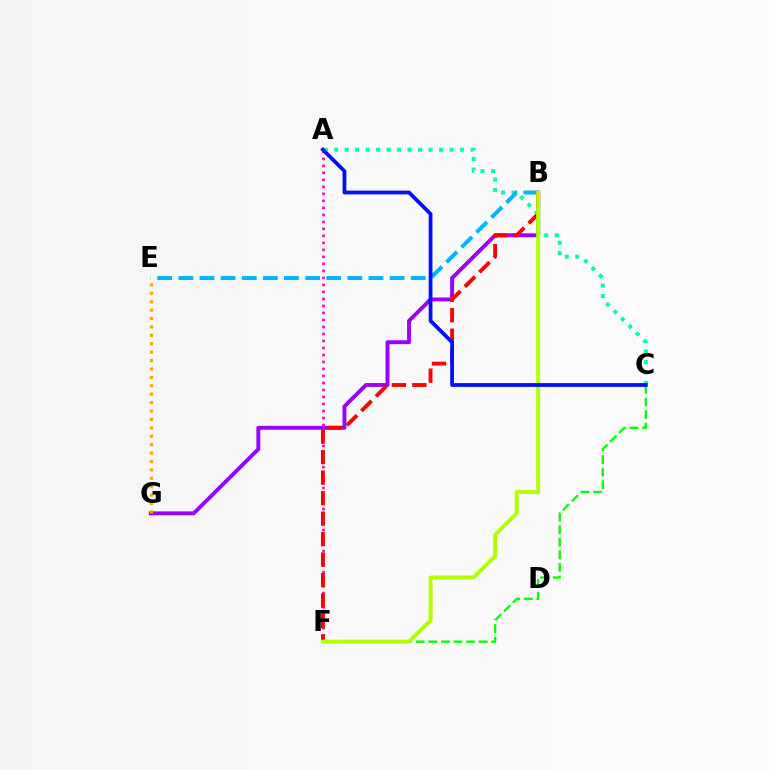{('B', 'G'): [{'color': '#9b00ff', 'line_style': 'solid', 'thickness': 2.81}], ('A', 'F'): [{'color': '#ff00bd', 'line_style': 'dotted', 'thickness': 1.9}], ('C', 'F'): [{'color': '#08ff00', 'line_style': 'dashed', 'thickness': 1.71}], ('A', 'C'): [{'color': '#00ff9d', 'line_style': 'dotted', 'thickness': 2.85}, {'color': '#0010ff', 'line_style': 'solid', 'thickness': 2.72}], ('B', 'E'): [{'color': '#00b5ff', 'line_style': 'dashed', 'thickness': 2.87}], ('B', 'F'): [{'color': '#ff0000', 'line_style': 'dashed', 'thickness': 2.78}, {'color': '#b3ff00', 'line_style': 'solid', 'thickness': 2.87}], ('E', 'G'): [{'color': '#ffa500', 'line_style': 'dotted', 'thickness': 2.28}]}